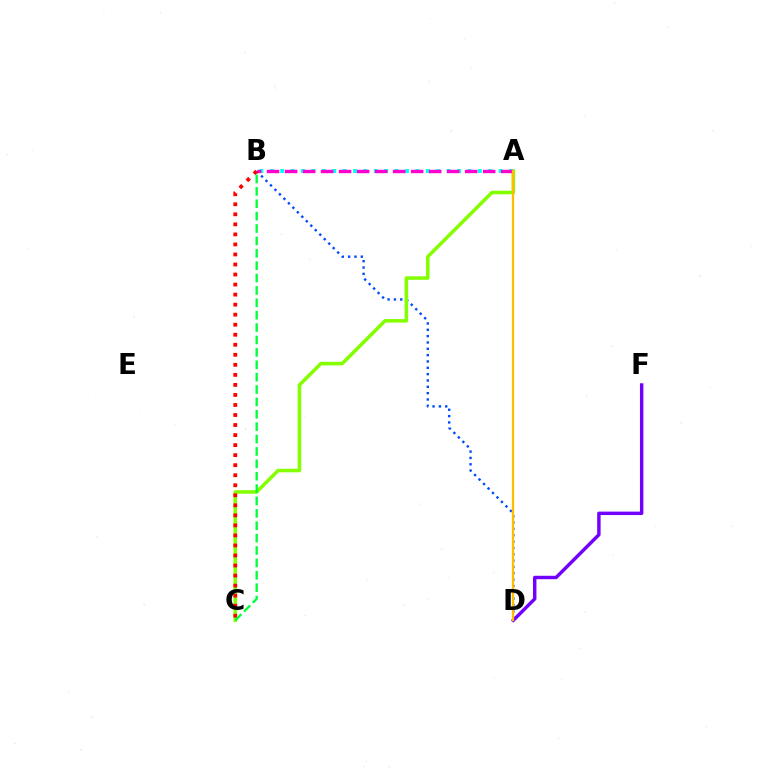{('D', 'F'): [{'color': '#7200ff', 'line_style': 'solid', 'thickness': 2.47}], ('B', 'D'): [{'color': '#004bff', 'line_style': 'dotted', 'thickness': 1.72}], ('A', 'C'): [{'color': '#84ff00', 'line_style': 'solid', 'thickness': 2.55}], ('A', 'B'): [{'color': '#00fff6', 'line_style': 'dotted', 'thickness': 2.83}, {'color': '#ff00cf', 'line_style': 'dashed', 'thickness': 2.45}], ('B', 'C'): [{'color': '#ff0000', 'line_style': 'dotted', 'thickness': 2.73}, {'color': '#00ff39', 'line_style': 'dashed', 'thickness': 1.68}], ('A', 'D'): [{'color': '#ffbd00', 'line_style': 'solid', 'thickness': 1.64}]}